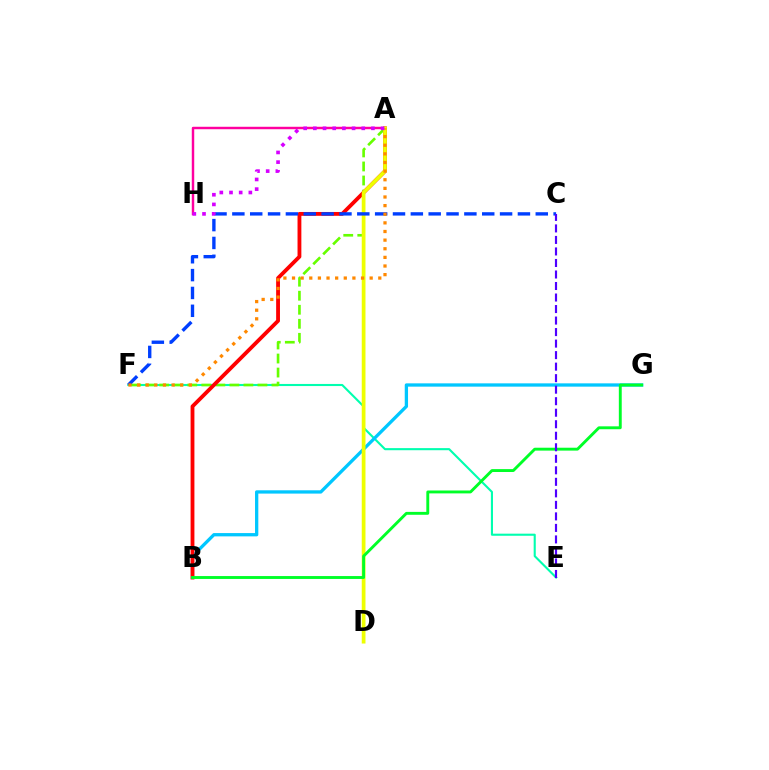{('E', 'F'): [{'color': '#00ffaf', 'line_style': 'solid', 'thickness': 1.52}], ('A', 'H'): [{'color': '#ff00a0', 'line_style': 'solid', 'thickness': 1.76}, {'color': '#d600ff', 'line_style': 'dotted', 'thickness': 2.63}], ('A', 'F'): [{'color': '#66ff00', 'line_style': 'dashed', 'thickness': 1.91}, {'color': '#ff8800', 'line_style': 'dotted', 'thickness': 2.34}], ('B', 'G'): [{'color': '#00c7ff', 'line_style': 'solid', 'thickness': 2.37}, {'color': '#00ff27', 'line_style': 'solid', 'thickness': 2.08}], ('A', 'B'): [{'color': '#ff0000', 'line_style': 'solid', 'thickness': 2.75}], ('A', 'D'): [{'color': '#eeff00', 'line_style': 'solid', 'thickness': 2.69}], ('C', 'F'): [{'color': '#003fff', 'line_style': 'dashed', 'thickness': 2.42}], ('C', 'E'): [{'color': '#4f00ff', 'line_style': 'dashed', 'thickness': 1.56}]}